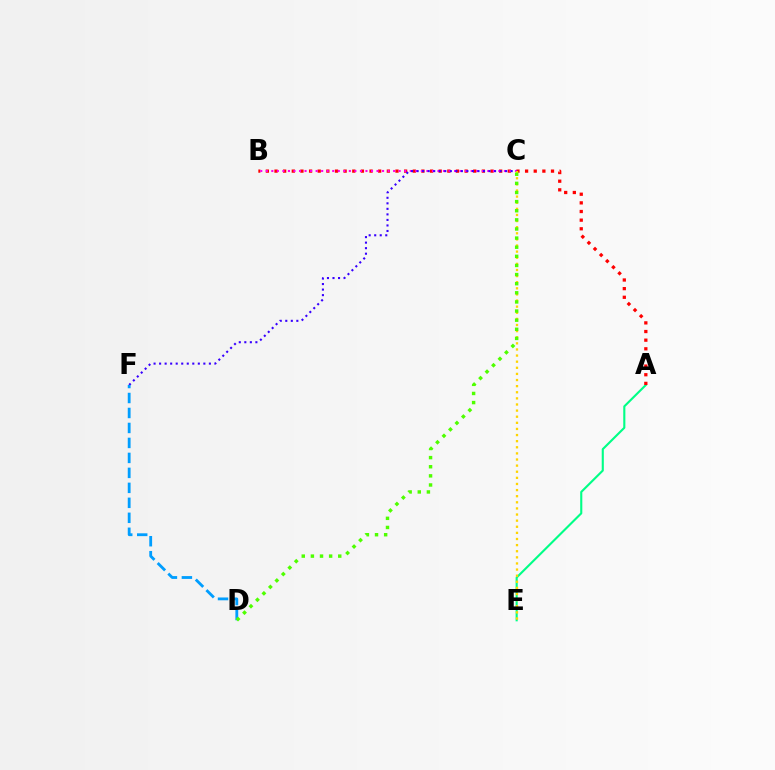{('A', 'E'): [{'color': '#00ff86', 'line_style': 'solid', 'thickness': 1.52}], ('A', 'B'): [{'color': '#ff0000', 'line_style': 'dotted', 'thickness': 2.35}], ('B', 'C'): [{'color': '#ff00ed', 'line_style': 'dotted', 'thickness': 1.5}], ('C', 'F'): [{'color': '#3700ff', 'line_style': 'dotted', 'thickness': 1.5}], ('C', 'E'): [{'color': '#ffd500', 'line_style': 'dotted', 'thickness': 1.66}], ('D', 'F'): [{'color': '#009eff', 'line_style': 'dashed', 'thickness': 2.03}], ('C', 'D'): [{'color': '#4fff00', 'line_style': 'dotted', 'thickness': 2.48}]}